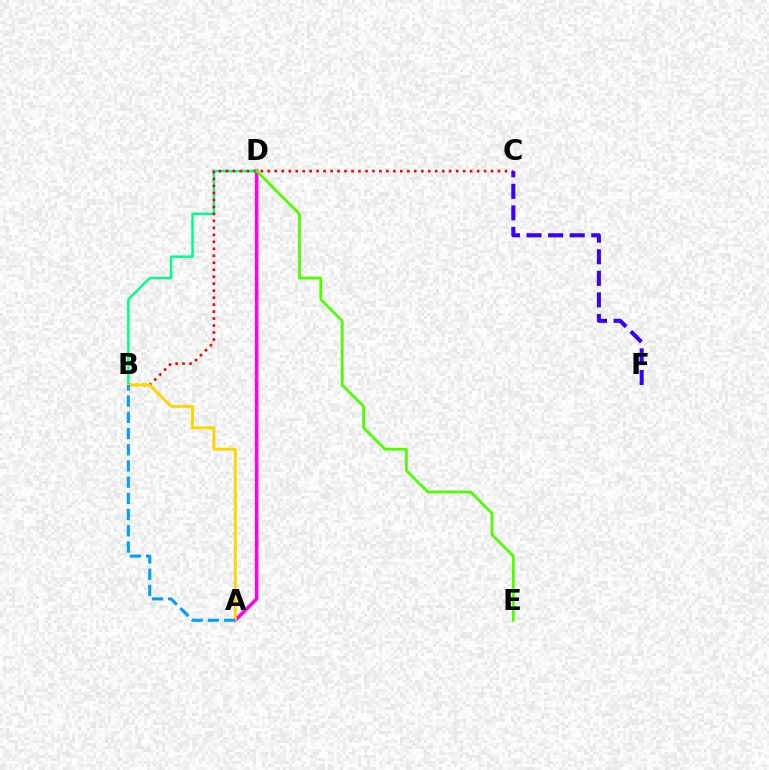{('B', 'D'): [{'color': '#00ff86', 'line_style': 'solid', 'thickness': 1.77}], ('A', 'D'): [{'color': '#ff00ed', 'line_style': 'solid', 'thickness': 2.54}], ('B', 'C'): [{'color': '#ff0000', 'line_style': 'dotted', 'thickness': 1.9}], ('C', 'F'): [{'color': '#3700ff', 'line_style': 'dashed', 'thickness': 2.93}], ('D', 'E'): [{'color': '#4fff00', 'line_style': 'solid', 'thickness': 2.0}], ('A', 'B'): [{'color': '#ffd500', 'line_style': 'solid', 'thickness': 2.09}, {'color': '#009eff', 'line_style': 'dashed', 'thickness': 2.2}]}